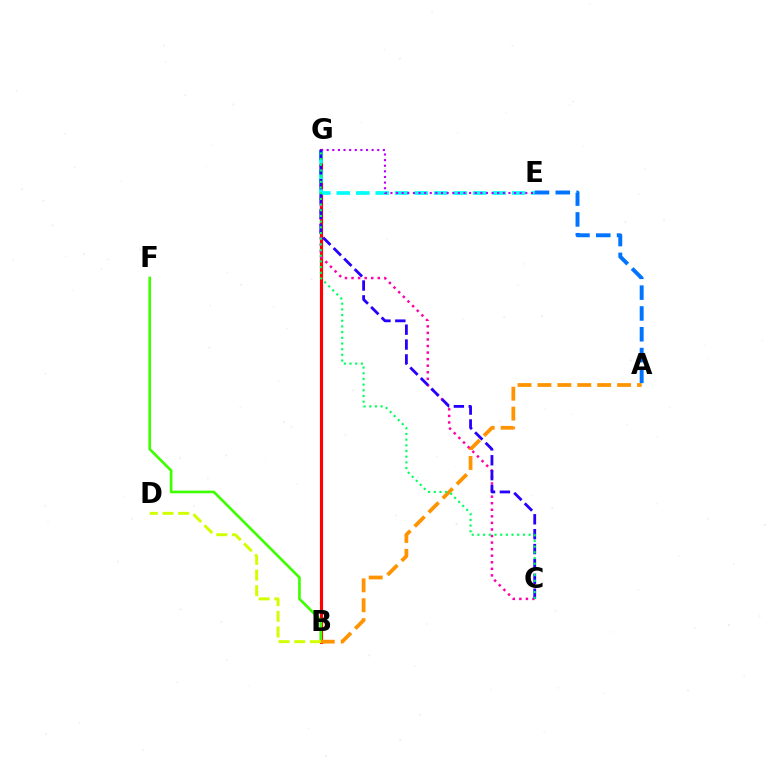{('B', 'G'): [{'color': '#ff0000', 'line_style': 'solid', 'thickness': 2.27}], ('B', 'F'): [{'color': '#3dff00', 'line_style': 'solid', 'thickness': 1.91}], ('A', 'B'): [{'color': '#ff9400', 'line_style': 'dashed', 'thickness': 2.7}], ('C', 'G'): [{'color': '#ff00ac', 'line_style': 'dotted', 'thickness': 1.78}, {'color': '#2500ff', 'line_style': 'dashed', 'thickness': 2.02}, {'color': '#00ff5c', 'line_style': 'dotted', 'thickness': 1.54}], ('E', 'G'): [{'color': '#00fff6', 'line_style': 'dashed', 'thickness': 2.65}, {'color': '#b900ff', 'line_style': 'dotted', 'thickness': 1.53}], ('A', 'E'): [{'color': '#0074ff', 'line_style': 'dashed', 'thickness': 2.83}], ('B', 'D'): [{'color': '#d1ff00', 'line_style': 'dashed', 'thickness': 2.13}]}